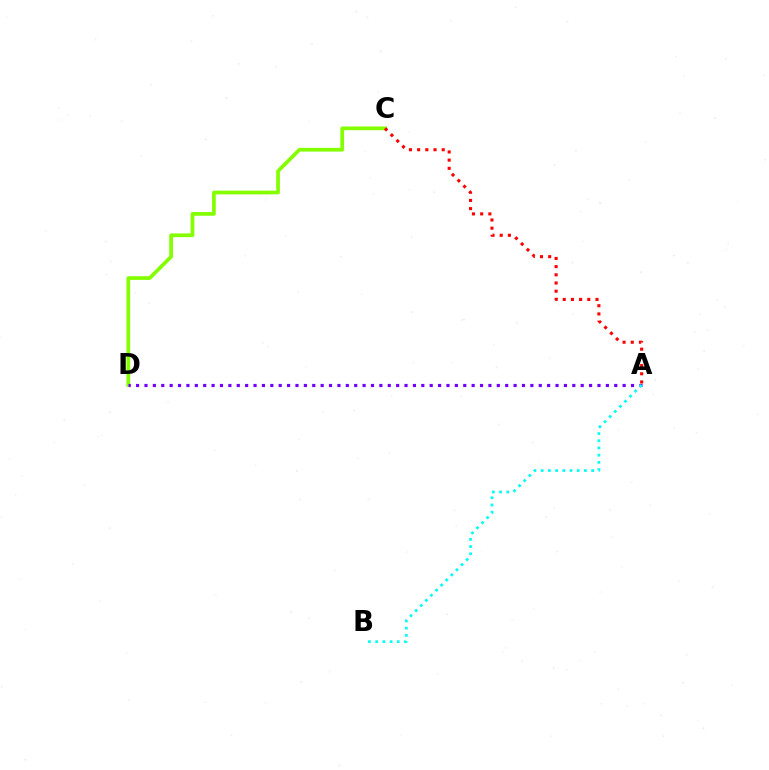{('C', 'D'): [{'color': '#84ff00', 'line_style': 'solid', 'thickness': 2.68}], ('A', 'D'): [{'color': '#7200ff', 'line_style': 'dotted', 'thickness': 2.28}], ('A', 'B'): [{'color': '#00fff6', 'line_style': 'dotted', 'thickness': 1.96}], ('A', 'C'): [{'color': '#ff0000', 'line_style': 'dotted', 'thickness': 2.23}]}